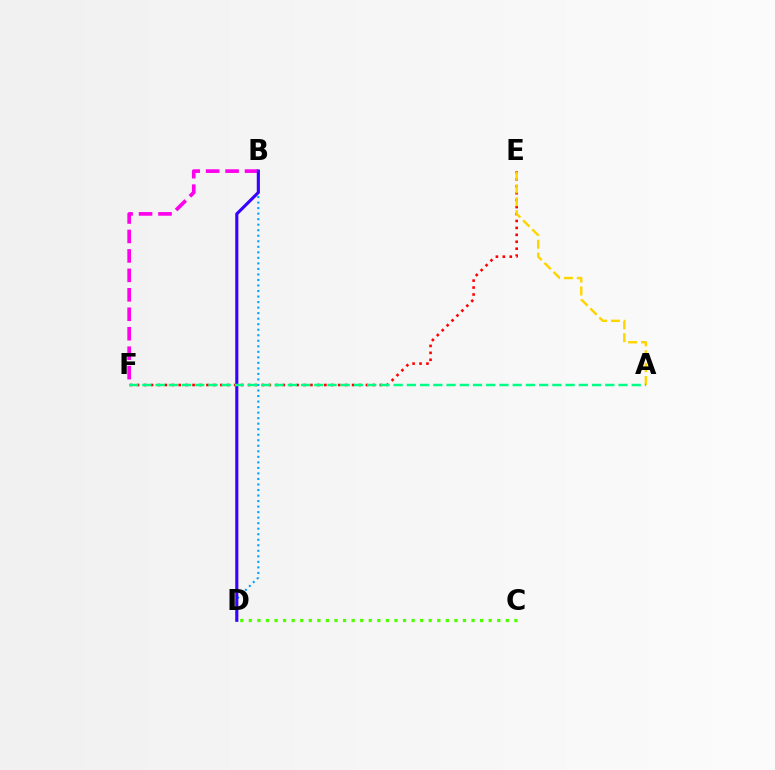{('B', 'F'): [{'color': '#ff00ed', 'line_style': 'dashed', 'thickness': 2.64}], ('C', 'D'): [{'color': '#4fff00', 'line_style': 'dotted', 'thickness': 2.33}], ('E', 'F'): [{'color': '#ff0000', 'line_style': 'dotted', 'thickness': 1.88}], ('B', 'D'): [{'color': '#009eff', 'line_style': 'dotted', 'thickness': 1.5}, {'color': '#3700ff', 'line_style': 'solid', 'thickness': 2.24}], ('A', 'E'): [{'color': '#ffd500', 'line_style': 'dashed', 'thickness': 1.75}], ('A', 'F'): [{'color': '#00ff86', 'line_style': 'dashed', 'thickness': 1.8}]}